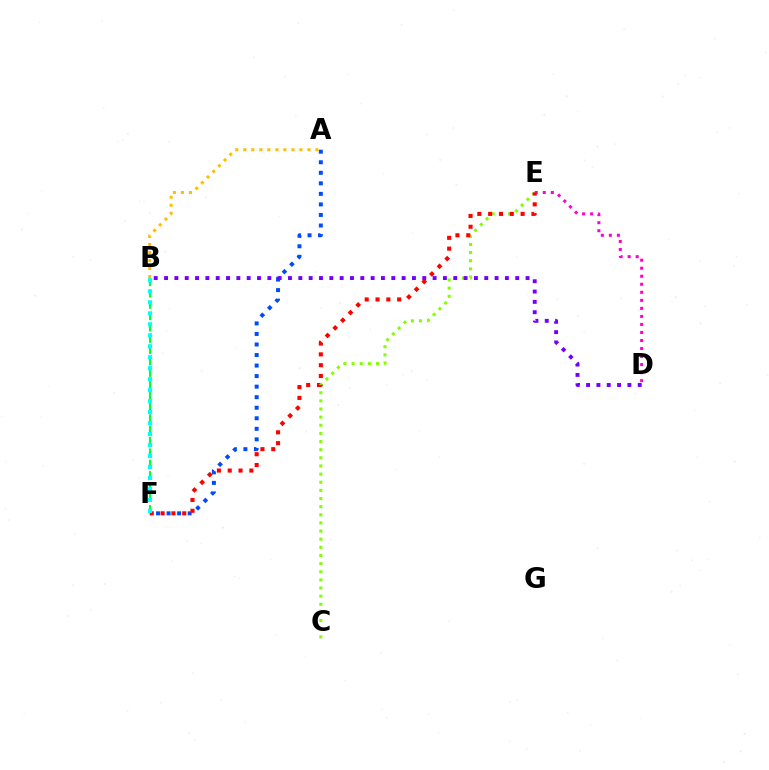{('B', 'F'): [{'color': '#00ff39', 'line_style': 'dashed', 'thickness': 1.54}, {'color': '#00fff6', 'line_style': 'dotted', 'thickness': 2.98}], ('C', 'E'): [{'color': '#84ff00', 'line_style': 'dotted', 'thickness': 2.21}], ('A', 'F'): [{'color': '#004bff', 'line_style': 'dotted', 'thickness': 2.86}], ('B', 'D'): [{'color': '#7200ff', 'line_style': 'dotted', 'thickness': 2.81}], ('D', 'E'): [{'color': '#ff00cf', 'line_style': 'dotted', 'thickness': 2.18}], ('E', 'F'): [{'color': '#ff0000', 'line_style': 'dotted', 'thickness': 2.94}], ('A', 'B'): [{'color': '#ffbd00', 'line_style': 'dotted', 'thickness': 2.18}]}